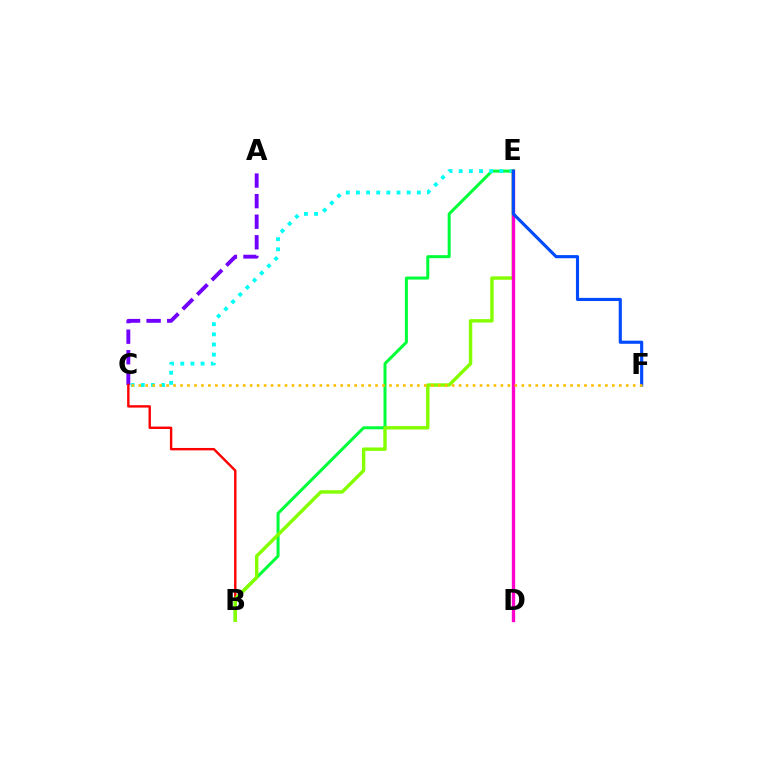{('B', 'E'): [{'color': '#00ff39', 'line_style': 'solid', 'thickness': 2.17}, {'color': '#84ff00', 'line_style': 'solid', 'thickness': 2.47}], ('A', 'C'): [{'color': '#7200ff', 'line_style': 'dashed', 'thickness': 2.79}], ('C', 'E'): [{'color': '#00fff6', 'line_style': 'dotted', 'thickness': 2.76}], ('B', 'C'): [{'color': '#ff0000', 'line_style': 'solid', 'thickness': 1.73}], ('D', 'E'): [{'color': '#ff00cf', 'line_style': 'solid', 'thickness': 2.4}], ('E', 'F'): [{'color': '#004bff', 'line_style': 'solid', 'thickness': 2.26}], ('C', 'F'): [{'color': '#ffbd00', 'line_style': 'dotted', 'thickness': 1.89}]}